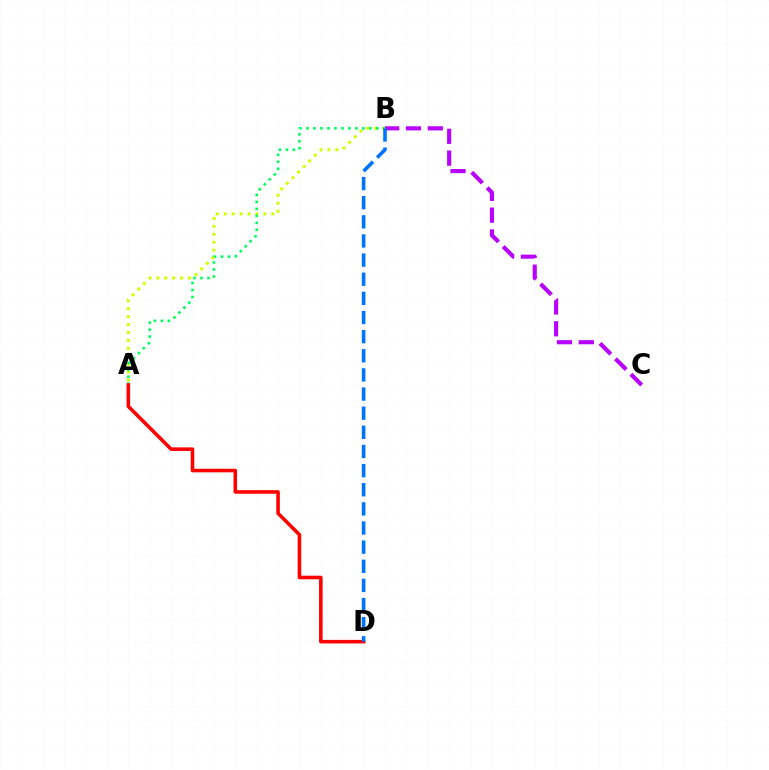{('A', 'B'): [{'color': '#d1ff00', 'line_style': 'dotted', 'thickness': 2.16}, {'color': '#00ff5c', 'line_style': 'dotted', 'thickness': 1.9}], ('B', 'C'): [{'color': '#b900ff', 'line_style': 'dashed', 'thickness': 2.96}], ('A', 'D'): [{'color': '#ff0000', 'line_style': 'solid', 'thickness': 2.57}], ('B', 'D'): [{'color': '#0074ff', 'line_style': 'dashed', 'thickness': 2.6}]}